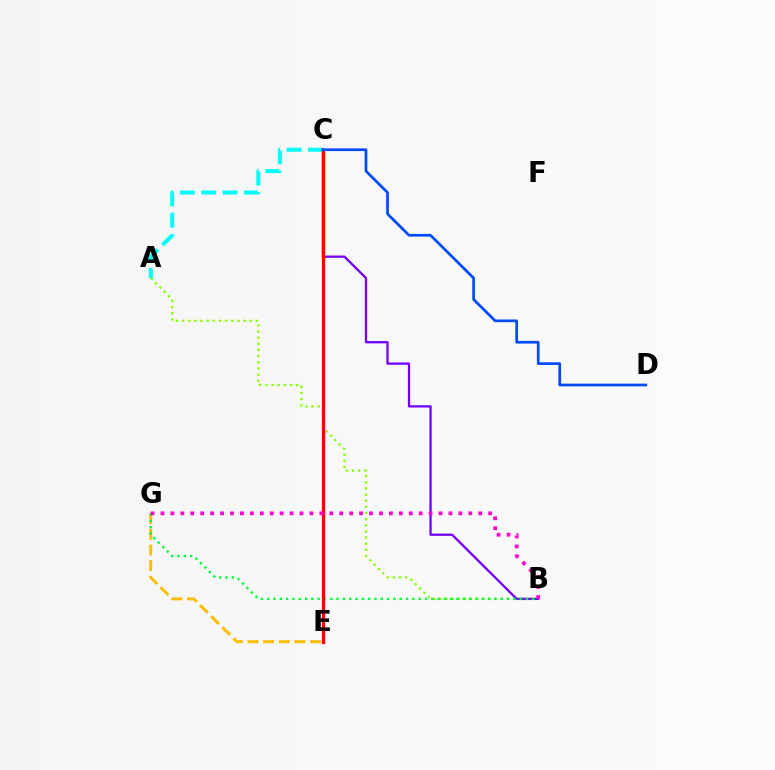{('A', 'C'): [{'color': '#00fff6', 'line_style': 'dashed', 'thickness': 2.9}], ('A', 'B'): [{'color': '#84ff00', 'line_style': 'dotted', 'thickness': 1.67}], ('B', 'C'): [{'color': '#7200ff', 'line_style': 'solid', 'thickness': 1.64}], ('E', 'G'): [{'color': '#ffbd00', 'line_style': 'dashed', 'thickness': 2.12}], ('B', 'G'): [{'color': '#00ff39', 'line_style': 'dotted', 'thickness': 1.71}, {'color': '#ff00cf', 'line_style': 'dotted', 'thickness': 2.7}], ('C', 'E'): [{'color': '#ff0000', 'line_style': 'solid', 'thickness': 2.29}], ('C', 'D'): [{'color': '#004bff', 'line_style': 'solid', 'thickness': 1.96}]}